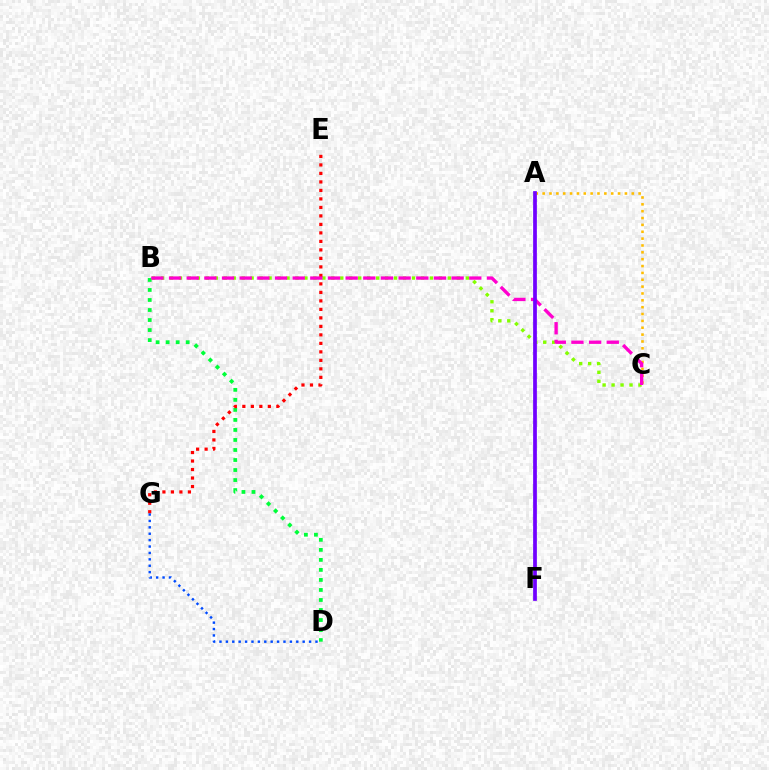{('B', 'D'): [{'color': '#00ff39', 'line_style': 'dotted', 'thickness': 2.72}], ('B', 'C'): [{'color': '#84ff00', 'line_style': 'dotted', 'thickness': 2.44}, {'color': '#ff00cf', 'line_style': 'dashed', 'thickness': 2.4}], ('A', 'C'): [{'color': '#ffbd00', 'line_style': 'dotted', 'thickness': 1.86}], ('E', 'G'): [{'color': '#ff0000', 'line_style': 'dotted', 'thickness': 2.31}], ('A', 'F'): [{'color': '#00fff6', 'line_style': 'dashed', 'thickness': 1.72}, {'color': '#7200ff', 'line_style': 'solid', 'thickness': 2.68}], ('D', 'G'): [{'color': '#004bff', 'line_style': 'dotted', 'thickness': 1.74}]}